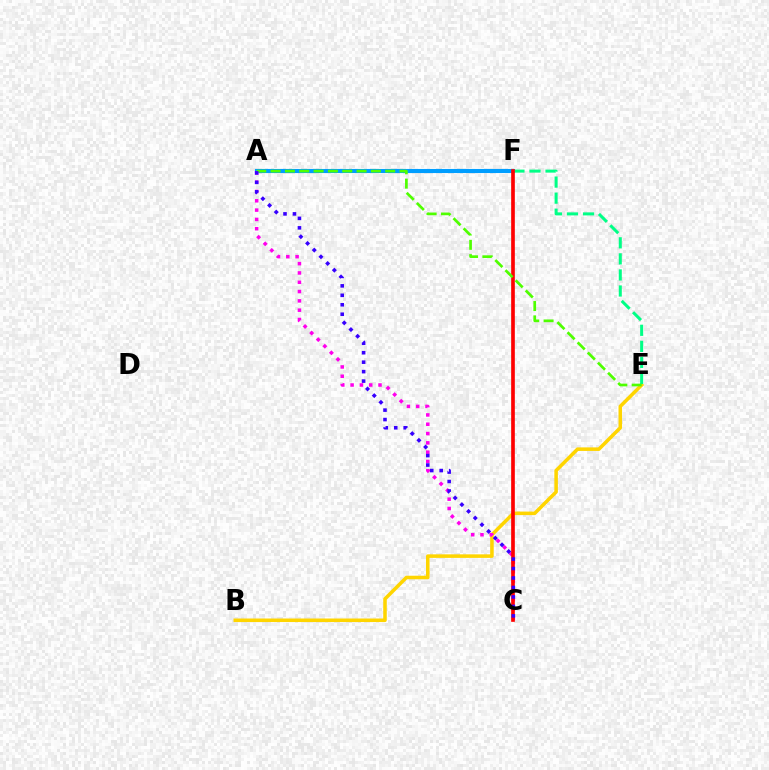{('A', 'F'): [{'color': '#009eff', 'line_style': 'solid', 'thickness': 2.95}], ('B', 'E'): [{'color': '#ffd500', 'line_style': 'solid', 'thickness': 2.55}], ('E', 'F'): [{'color': '#00ff86', 'line_style': 'dashed', 'thickness': 2.18}], ('A', 'C'): [{'color': '#ff00ed', 'line_style': 'dotted', 'thickness': 2.53}, {'color': '#3700ff', 'line_style': 'dotted', 'thickness': 2.57}], ('C', 'F'): [{'color': '#ff0000', 'line_style': 'solid', 'thickness': 2.64}], ('A', 'E'): [{'color': '#4fff00', 'line_style': 'dashed', 'thickness': 1.95}]}